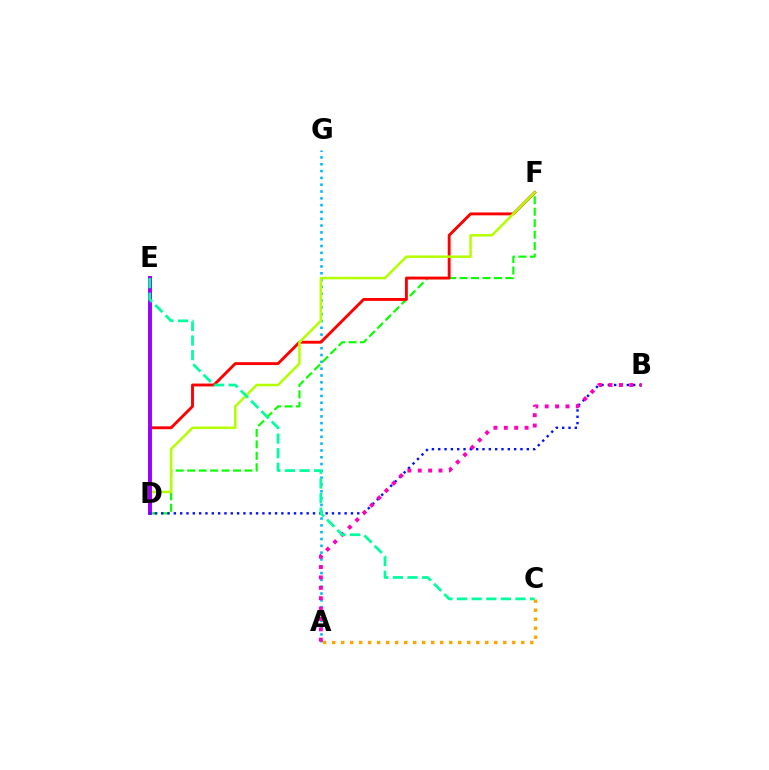{('A', 'C'): [{'color': '#ffa500', 'line_style': 'dotted', 'thickness': 2.45}], ('A', 'G'): [{'color': '#00b5ff', 'line_style': 'dotted', 'thickness': 1.85}], ('D', 'F'): [{'color': '#08ff00', 'line_style': 'dashed', 'thickness': 1.56}, {'color': '#ff0000', 'line_style': 'solid', 'thickness': 2.08}, {'color': '#b3ff00', 'line_style': 'solid', 'thickness': 1.8}], ('D', 'E'): [{'color': '#9b00ff', 'line_style': 'solid', 'thickness': 2.82}], ('B', 'D'): [{'color': '#0010ff', 'line_style': 'dotted', 'thickness': 1.72}], ('A', 'B'): [{'color': '#ff00bd', 'line_style': 'dotted', 'thickness': 2.82}], ('C', 'E'): [{'color': '#00ff9d', 'line_style': 'dashed', 'thickness': 1.98}]}